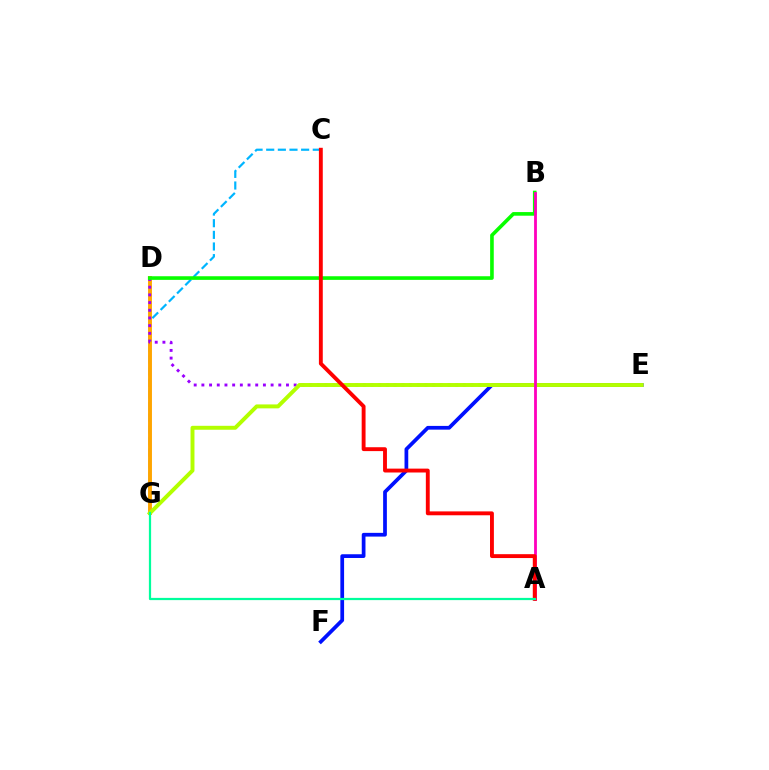{('C', 'G'): [{'color': '#00b5ff', 'line_style': 'dashed', 'thickness': 1.58}], ('D', 'G'): [{'color': '#ffa500', 'line_style': 'solid', 'thickness': 2.81}], ('E', 'F'): [{'color': '#0010ff', 'line_style': 'solid', 'thickness': 2.69}], ('D', 'E'): [{'color': '#9b00ff', 'line_style': 'dotted', 'thickness': 2.09}], ('E', 'G'): [{'color': '#b3ff00', 'line_style': 'solid', 'thickness': 2.84}], ('B', 'D'): [{'color': '#08ff00', 'line_style': 'solid', 'thickness': 2.61}], ('A', 'B'): [{'color': '#ff00bd', 'line_style': 'solid', 'thickness': 2.03}], ('A', 'C'): [{'color': '#ff0000', 'line_style': 'solid', 'thickness': 2.79}], ('A', 'G'): [{'color': '#00ff9d', 'line_style': 'solid', 'thickness': 1.6}]}